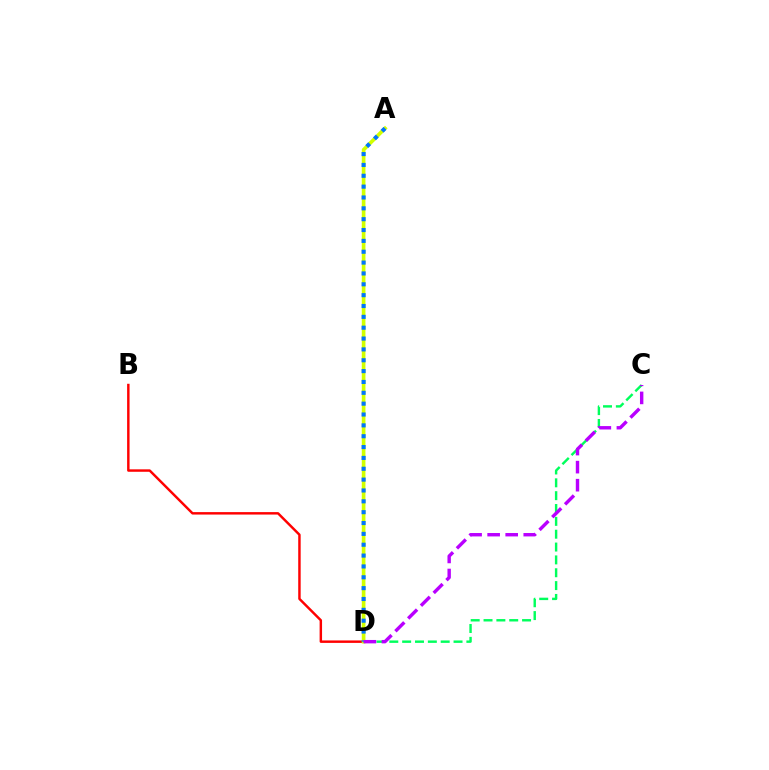{('B', 'D'): [{'color': '#ff0000', 'line_style': 'solid', 'thickness': 1.76}], ('A', 'D'): [{'color': '#d1ff00', 'line_style': 'solid', 'thickness': 2.63}, {'color': '#0074ff', 'line_style': 'dotted', 'thickness': 2.95}], ('C', 'D'): [{'color': '#00ff5c', 'line_style': 'dashed', 'thickness': 1.75}, {'color': '#b900ff', 'line_style': 'dashed', 'thickness': 2.45}]}